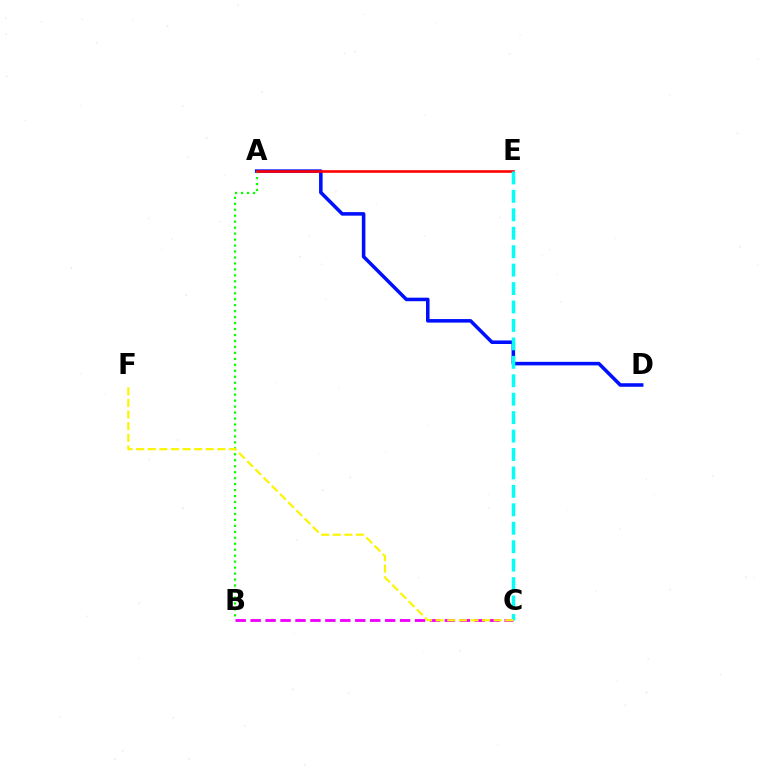{('B', 'C'): [{'color': '#ee00ff', 'line_style': 'dashed', 'thickness': 2.03}], ('A', 'D'): [{'color': '#0010ff', 'line_style': 'solid', 'thickness': 2.55}], ('A', 'B'): [{'color': '#08ff00', 'line_style': 'dotted', 'thickness': 1.62}], ('A', 'E'): [{'color': '#ff0000', 'line_style': 'solid', 'thickness': 1.87}], ('C', 'E'): [{'color': '#00fff6', 'line_style': 'dashed', 'thickness': 2.5}], ('C', 'F'): [{'color': '#fcf500', 'line_style': 'dashed', 'thickness': 1.58}]}